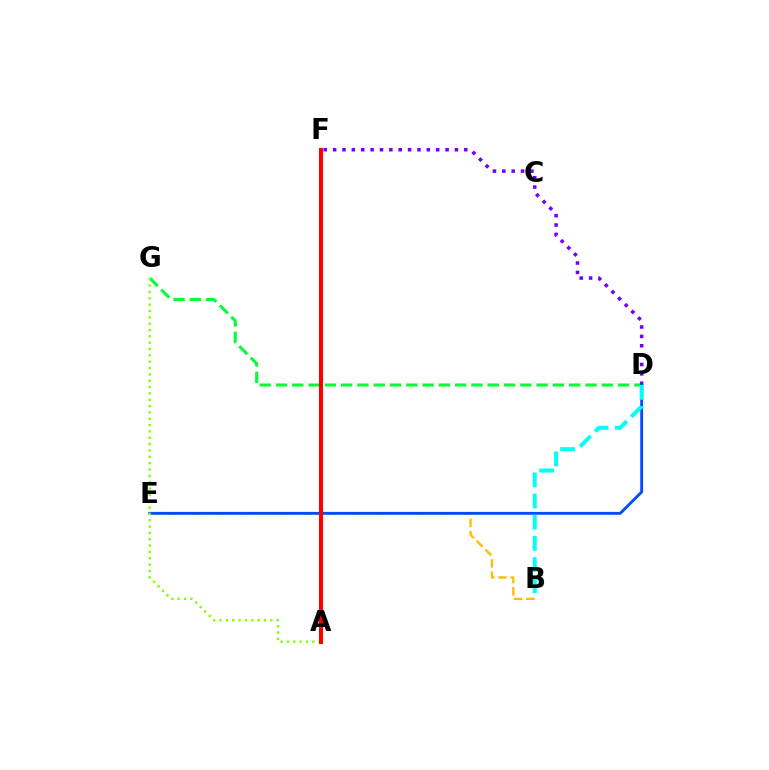{('A', 'F'): [{'color': '#ff00cf', 'line_style': 'dotted', 'thickness': 2.21}, {'color': '#ff0000', 'line_style': 'solid', 'thickness': 2.92}], ('D', 'G'): [{'color': '#00ff39', 'line_style': 'dashed', 'thickness': 2.21}], ('B', 'E'): [{'color': '#ffbd00', 'line_style': 'dashed', 'thickness': 1.68}], ('D', 'F'): [{'color': '#7200ff', 'line_style': 'dotted', 'thickness': 2.55}], ('D', 'E'): [{'color': '#004bff', 'line_style': 'solid', 'thickness': 2.07}], ('A', 'G'): [{'color': '#84ff00', 'line_style': 'dotted', 'thickness': 1.72}], ('B', 'D'): [{'color': '#00fff6', 'line_style': 'dashed', 'thickness': 2.88}]}